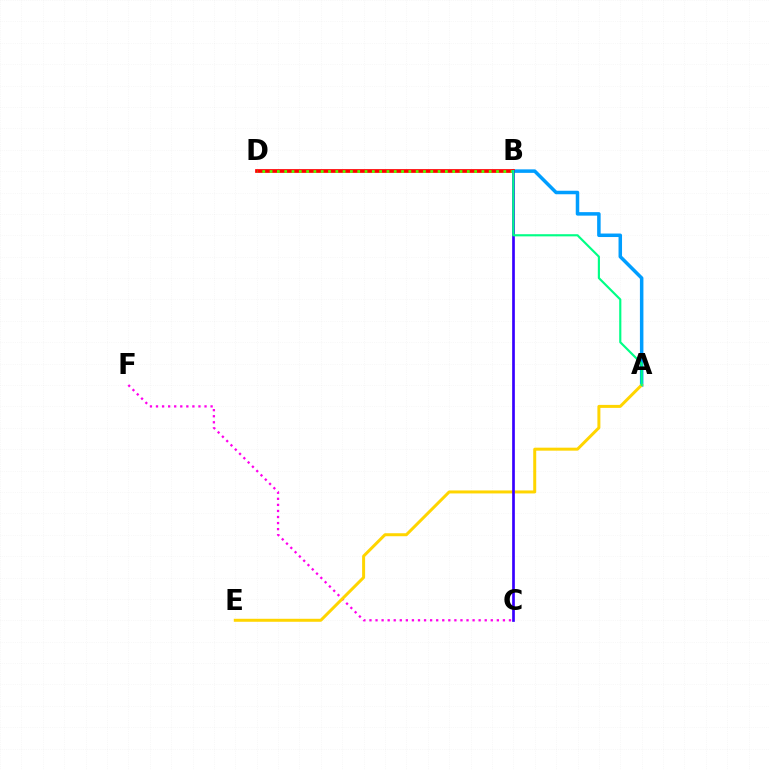{('A', 'B'): [{'color': '#009eff', 'line_style': 'solid', 'thickness': 2.52}, {'color': '#00ff86', 'line_style': 'solid', 'thickness': 1.55}], ('C', 'F'): [{'color': '#ff00ed', 'line_style': 'dotted', 'thickness': 1.65}], ('B', 'D'): [{'color': '#ff0000', 'line_style': 'solid', 'thickness': 2.68}, {'color': '#4fff00', 'line_style': 'dotted', 'thickness': 1.98}], ('A', 'E'): [{'color': '#ffd500', 'line_style': 'solid', 'thickness': 2.15}], ('B', 'C'): [{'color': '#3700ff', 'line_style': 'solid', 'thickness': 1.94}]}